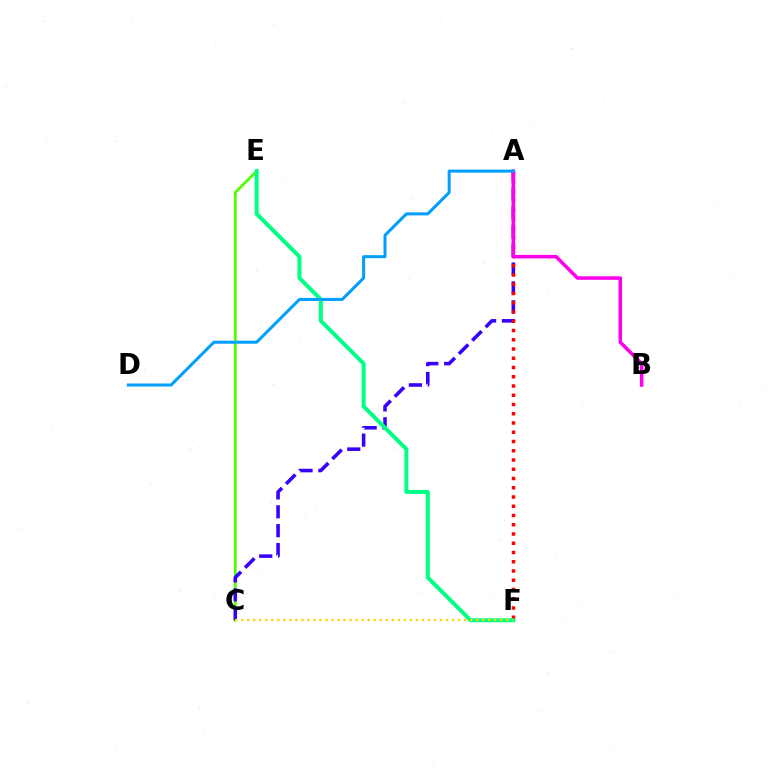{('C', 'E'): [{'color': '#4fff00', 'line_style': 'solid', 'thickness': 2.0}], ('A', 'C'): [{'color': '#3700ff', 'line_style': 'dashed', 'thickness': 2.56}], ('A', 'F'): [{'color': '#ff0000', 'line_style': 'dotted', 'thickness': 2.51}], ('A', 'B'): [{'color': '#ff00ed', 'line_style': 'solid', 'thickness': 2.53}], ('E', 'F'): [{'color': '#00ff86', 'line_style': 'solid', 'thickness': 2.88}], ('A', 'D'): [{'color': '#009eff', 'line_style': 'solid', 'thickness': 2.17}], ('C', 'F'): [{'color': '#ffd500', 'line_style': 'dotted', 'thickness': 1.64}]}